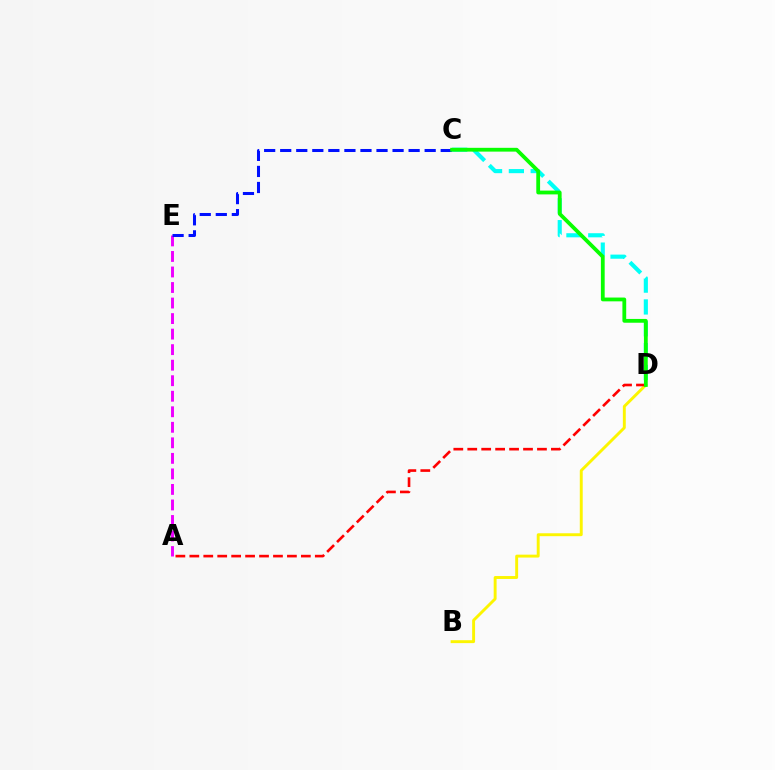{('B', 'D'): [{'color': '#fcf500', 'line_style': 'solid', 'thickness': 2.1}], ('A', 'D'): [{'color': '#ff0000', 'line_style': 'dashed', 'thickness': 1.89}], ('A', 'E'): [{'color': '#ee00ff', 'line_style': 'dashed', 'thickness': 2.11}], ('C', 'D'): [{'color': '#00fff6', 'line_style': 'dashed', 'thickness': 2.97}, {'color': '#08ff00', 'line_style': 'solid', 'thickness': 2.73}], ('C', 'E'): [{'color': '#0010ff', 'line_style': 'dashed', 'thickness': 2.18}]}